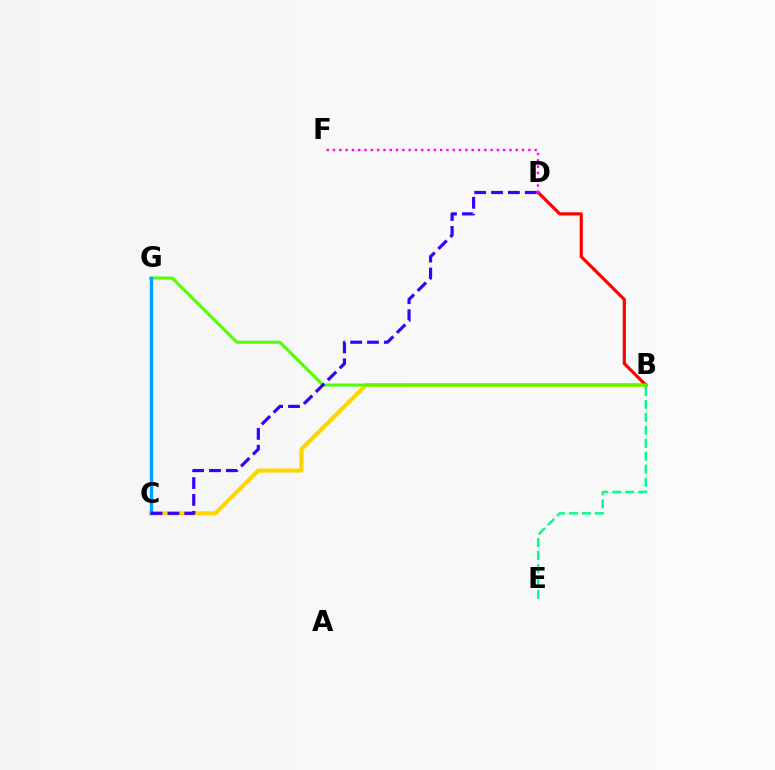{('B', 'C'): [{'color': '#ffd500', 'line_style': 'solid', 'thickness': 2.95}], ('B', 'D'): [{'color': '#ff0000', 'line_style': 'solid', 'thickness': 2.28}], ('B', 'G'): [{'color': '#4fff00', 'line_style': 'solid', 'thickness': 2.19}], ('D', 'F'): [{'color': '#ff00ed', 'line_style': 'dotted', 'thickness': 1.71}], ('C', 'G'): [{'color': '#009eff', 'line_style': 'solid', 'thickness': 2.38}], ('B', 'E'): [{'color': '#00ff86', 'line_style': 'dashed', 'thickness': 1.76}], ('C', 'D'): [{'color': '#3700ff', 'line_style': 'dashed', 'thickness': 2.29}]}